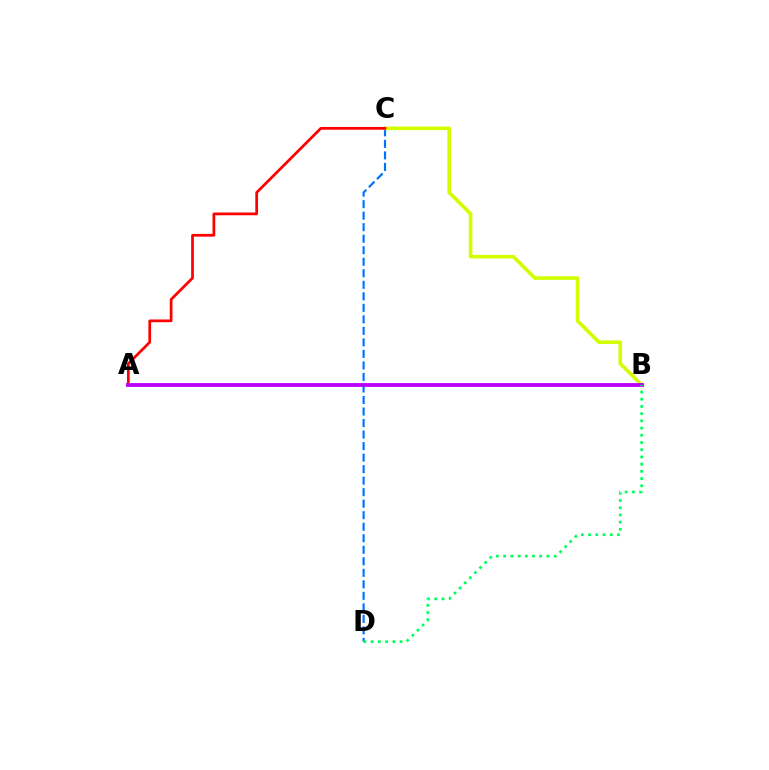{('C', 'D'): [{'color': '#0074ff', 'line_style': 'dashed', 'thickness': 1.57}], ('B', 'C'): [{'color': '#d1ff00', 'line_style': 'solid', 'thickness': 2.6}], ('A', 'C'): [{'color': '#ff0000', 'line_style': 'solid', 'thickness': 1.96}], ('A', 'B'): [{'color': '#b900ff', 'line_style': 'solid', 'thickness': 2.76}], ('B', 'D'): [{'color': '#00ff5c', 'line_style': 'dotted', 'thickness': 1.96}]}